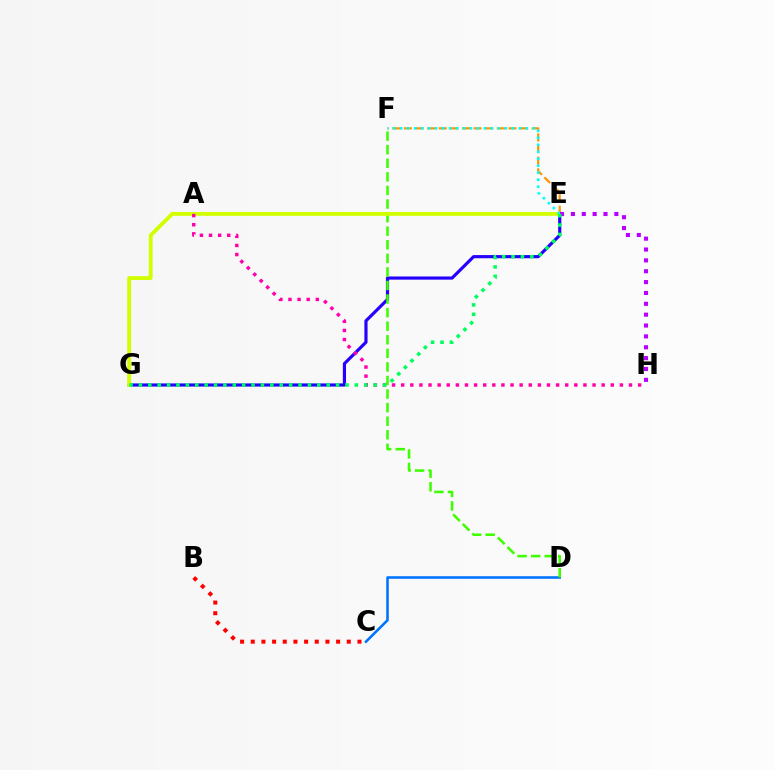{('C', 'D'): [{'color': '#0074ff', 'line_style': 'solid', 'thickness': 1.85}], ('E', 'G'): [{'color': '#2500ff', 'line_style': 'solid', 'thickness': 2.28}, {'color': '#d1ff00', 'line_style': 'solid', 'thickness': 2.79}, {'color': '#00ff5c', 'line_style': 'dotted', 'thickness': 2.55}], ('E', 'F'): [{'color': '#ff9400', 'line_style': 'dashed', 'thickness': 1.58}, {'color': '#00fff6', 'line_style': 'dotted', 'thickness': 1.9}], ('D', 'F'): [{'color': '#3dff00', 'line_style': 'dashed', 'thickness': 1.84}], ('B', 'C'): [{'color': '#ff0000', 'line_style': 'dotted', 'thickness': 2.9}], ('E', 'H'): [{'color': '#b900ff', 'line_style': 'dotted', 'thickness': 2.95}], ('A', 'H'): [{'color': '#ff00ac', 'line_style': 'dotted', 'thickness': 2.48}]}